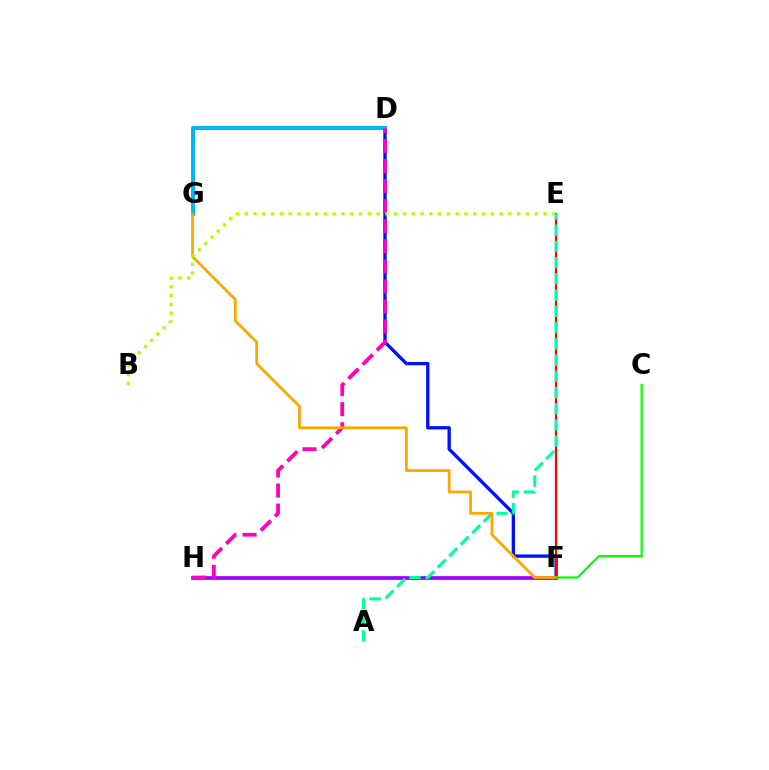{('D', 'F'): [{'color': '#0010ff', 'line_style': 'solid', 'thickness': 2.39}], ('F', 'H'): [{'color': '#9b00ff', 'line_style': 'solid', 'thickness': 2.68}], ('D', 'G'): [{'color': '#00b5ff', 'line_style': 'solid', 'thickness': 2.87}], ('E', 'F'): [{'color': '#ff0000', 'line_style': 'solid', 'thickness': 1.58}], ('A', 'E'): [{'color': '#00ff9d', 'line_style': 'dashed', 'thickness': 2.2}], ('D', 'H'): [{'color': '#ff00bd', 'line_style': 'dashed', 'thickness': 2.73}], ('F', 'G'): [{'color': '#ffa500', 'line_style': 'solid', 'thickness': 1.98}], ('B', 'E'): [{'color': '#b3ff00', 'line_style': 'dotted', 'thickness': 2.39}], ('C', 'F'): [{'color': '#08ff00', 'line_style': 'solid', 'thickness': 1.62}]}